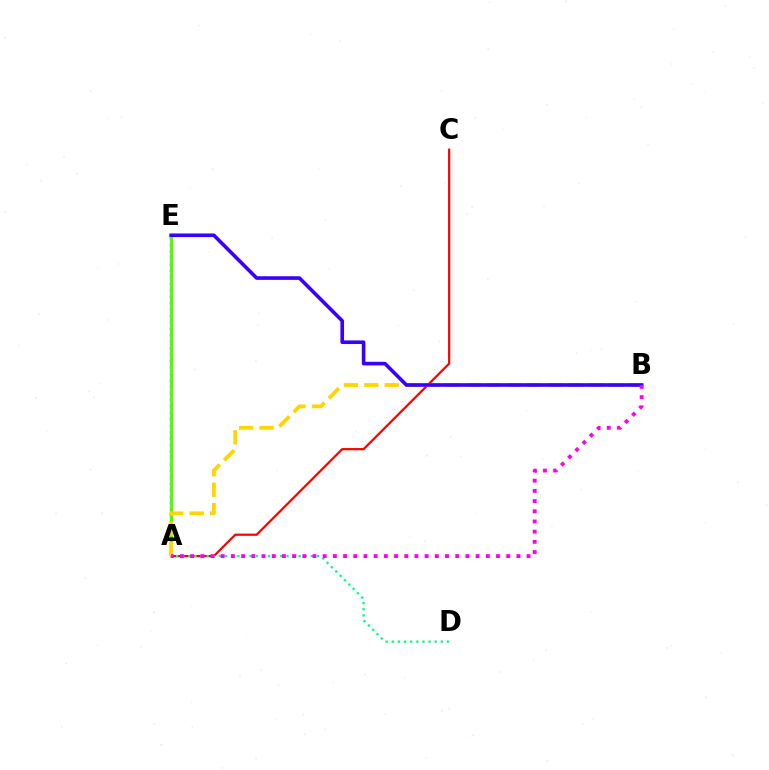{('A', 'C'): [{'color': '#ff0000', 'line_style': 'solid', 'thickness': 1.6}], ('A', 'E'): [{'color': '#009eff', 'line_style': 'dotted', 'thickness': 1.75}, {'color': '#4fff00', 'line_style': 'solid', 'thickness': 2.25}], ('A', 'B'): [{'color': '#ffd500', 'line_style': 'dashed', 'thickness': 2.77}, {'color': '#ff00ed', 'line_style': 'dotted', 'thickness': 2.77}], ('B', 'E'): [{'color': '#3700ff', 'line_style': 'solid', 'thickness': 2.6}], ('A', 'D'): [{'color': '#00ff86', 'line_style': 'dotted', 'thickness': 1.67}]}